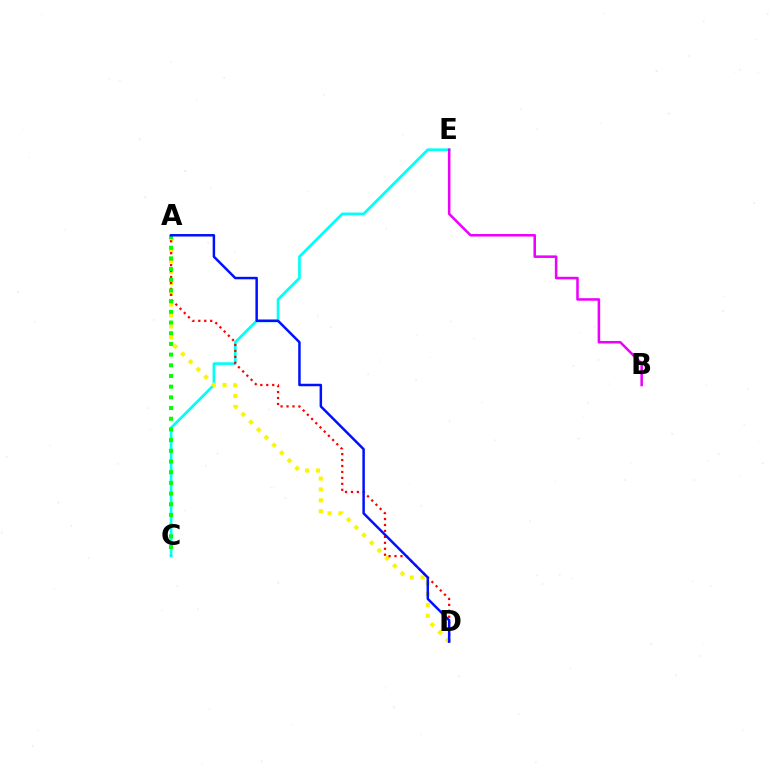{('C', 'E'): [{'color': '#00fff6', 'line_style': 'solid', 'thickness': 1.93}], ('A', 'D'): [{'color': '#fcf500', 'line_style': 'dotted', 'thickness': 2.95}, {'color': '#ff0000', 'line_style': 'dotted', 'thickness': 1.62}, {'color': '#0010ff', 'line_style': 'solid', 'thickness': 1.79}], ('B', 'E'): [{'color': '#ee00ff', 'line_style': 'solid', 'thickness': 1.83}], ('A', 'C'): [{'color': '#08ff00', 'line_style': 'dotted', 'thickness': 2.9}]}